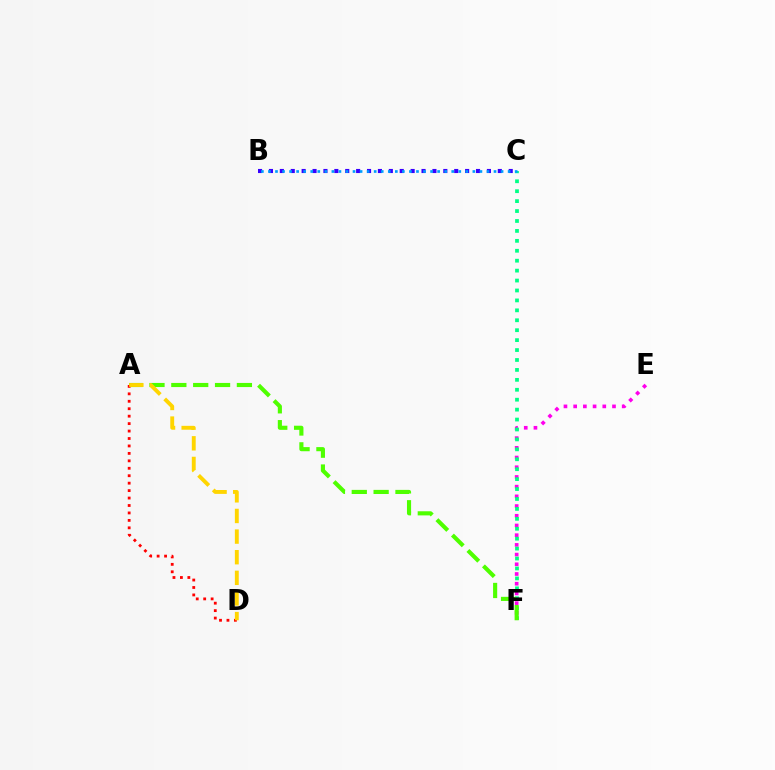{('E', 'F'): [{'color': '#ff00ed', 'line_style': 'dotted', 'thickness': 2.64}], ('B', 'C'): [{'color': '#3700ff', 'line_style': 'dotted', 'thickness': 2.96}, {'color': '#009eff', 'line_style': 'dotted', 'thickness': 1.92}], ('C', 'F'): [{'color': '#00ff86', 'line_style': 'dotted', 'thickness': 2.7}], ('A', 'F'): [{'color': '#4fff00', 'line_style': 'dashed', 'thickness': 2.97}], ('A', 'D'): [{'color': '#ff0000', 'line_style': 'dotted', 'thickness': 2.02}, {'color': '#ffd500', 'line_style': 'dashed', 'thickness': 2.8}]}